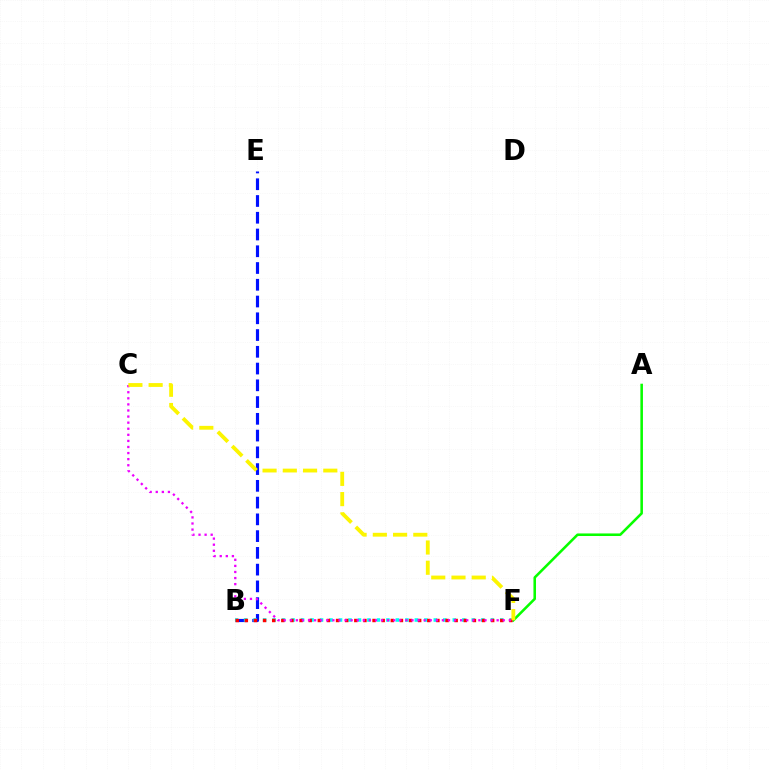{('B', 'E'): [{'color': '#0010ff', 'line_style': 'dashed', 'thickness': 2.28}], ('A', 'F'): [{'color': '#08ff00', 'line_style': 'solid', 'thickness': 1.85}], ('B', 'F'): [{'color': '#00fff6', 'line_style': 'dotted', 'thickness': 2.58}, {'color': '#ff0000', 'line_style': 'dotted', 'thickness': 2.48}], ('C', 'F'): [{'color': '#ee00ff', 'line_style': 'dotted', 'thickness': 1.65}, {'color': '#fcf500', 'line_style': 'dashed', 'thickness': 2.75}]}